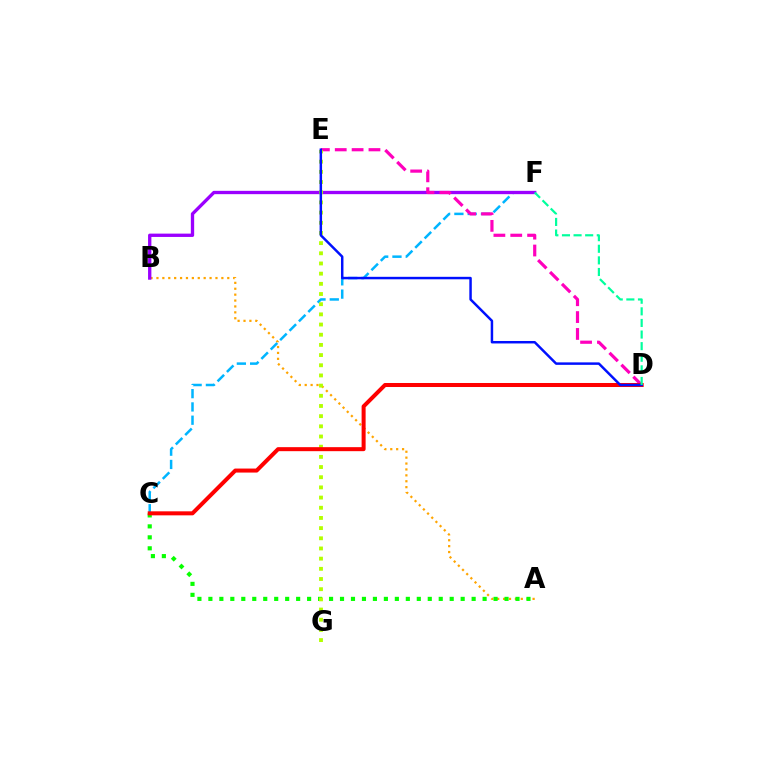{('C', 'F'): [{'color': '#00b5ff', 'line_style': 'dashed', 'thickness': 1.8}], ('A', 'B'): [{'color': '#ffa500', 'line_style': 'dotted', 'thickness': 1.6}], ('B', 'F'): [{'color': '#9b00ff', 'line_style': 'solid', 'thickness': 2.39}], ('D', 'E'): [{'color': '#ff00bd', 'line_style': 'dashed', 'thickness': 2.29}, {'color': '#0010ff', 'line_style': 'solid', 'thickness': 1.78}], ('A', 'C'): [{'color': '#08ff00', 'line_style': 'dotted', 'thickness': 2.98}], ('E', 'G'): [{'color': '#b3ff00', 'line_style': 'dotted', 'thickness': 2.77}], ('C', 'D'): [{'color': '#ff0000', 'line_style': 'solid', 'thickness': 2.89}], ('D', 'F'): [{'color': '#00ff9d', 'line_style': 'dashed', 'thickness': 1.58}]}